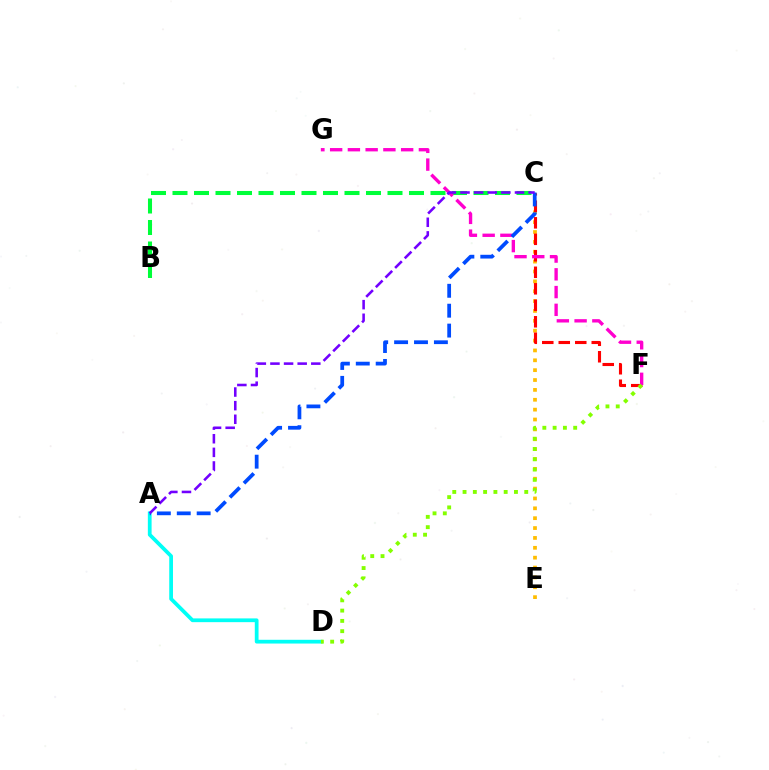{('C', 'E'): [{'color': '#ffbd00', 'line_style': 'dotted', 'thickness': 2.68}], ('B', 'C'): [{'color': '#00ff39', 'line_style': 'dashed', 'thickness': 2.92}], ('C', 'F'): [{'color': '#ff0000', 'line_style': 'dashed', 'thickness': 2.24}], ('A', 'D'): [{'color': '#00fff6', 'line_style': 'solid', 'thickness': 2.7}], ('F', 'G'): [{'color': '#ff00cf', 'line_style': 'dashed', 'thickness': 2.41}], ('D', 'F'): [{'color': '#84ff00', 'line_style': 'dotted', 'thickness': 2.79}], ('A', 'C'): [{'color': '#004bff', 'line_style': 'dashed', 'thickness': 2.7}, {'color': '#7200ff', 'line_style': 'dashed', 'thickness': 1.85}]}